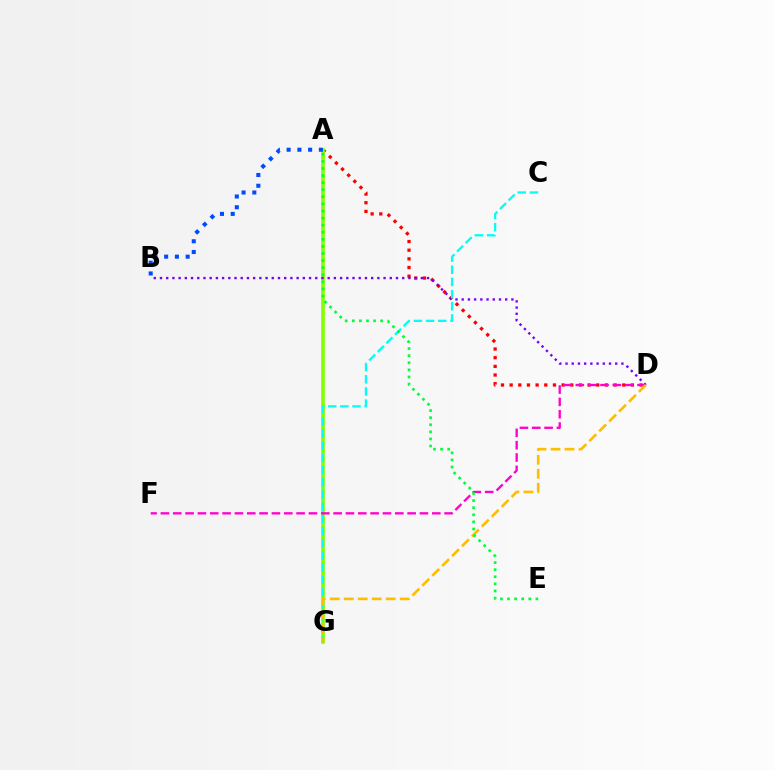{('A', 'D'): [{'color': '#ff0000', 'line_style': 'dotted', 'thickness': 2.35}], ('A', 'G'): [{'color': '#84ff00', 'line_style': 'solid', 'thickness': 2.63}], ('B', 'D'): [{'color': '#7200ff', 'line_style': 'dotted', 'thickness': 1.69}], ('A', 'B'): [{'color': '#004bff', 'line_style': 'dotted', 'thickness': 2.92}], ('C', 'G'): [{'color': '#00fff6', 'line_style': 'dashed', 'thickness': 1.65}], ('D', 'F'): [{'color': '#ff00cf', 'line_style': 'dashed', 'thickness': 1.68}], ('D', 'G'): [{'color': '#ffbd00', 'line_style': 'dashed', 'thickness': 1.9}], ('A', 'E'): [{'color': '#00ff39', 'line_style': 'dotted', 'thickness': 1.93}]}